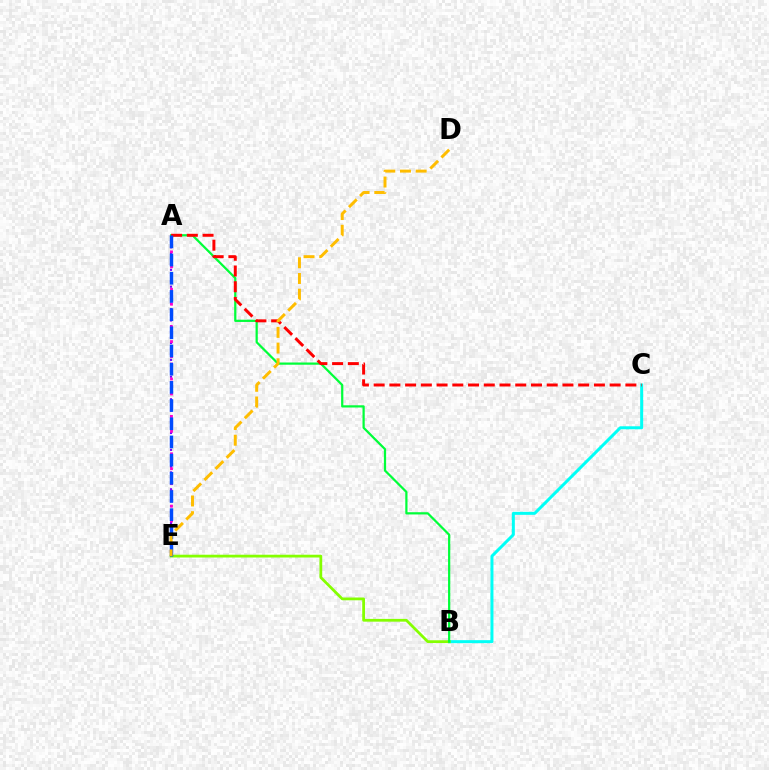{('A', 'E'): [{'color': '#7200ff', 'line_style': 'dotted', 'thickness': 1.53}, {'color': '#ff00cf', 'line_style': 'dotted', 'thickness': 2.03}, {'color': '#004bff', 'line_style': 'dashed', 'thickness': 2.47}], ('B', 'C'): [{'color': '#00fff6', 'line_style': 'solid', 'thickness': 2.16}], ('B', 'E'): [{'color': '#84ff00', 'line_style': 'solid', 'thickness': 1.99}], ('A', 'B'): [{'color': '#00ff39', 'line_style': 'solid', 'thickness': 1.61}], ('A', 'C'): [{'color': '#ff0000', 'line_style': 'dashed', 'thickness': 2.14}], ('D', 'E'): [{'color': '#ffbd00', 'line_style': 'dashed', 'thickness': 2.13}]}